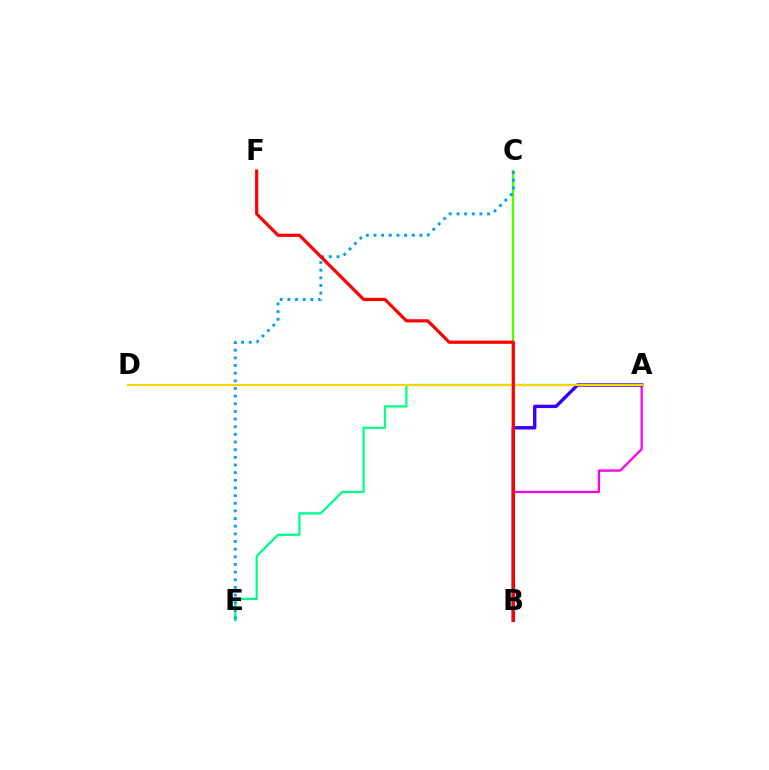{('A', 'E'): [{'color': '#00ff86', 'line_style': 'solid', 'thickness': 1.61}], ('A', 'B'): [{'color': '#ff00ed', 'line_style': 'solid', 'thickness': 1.66}, {'color': '#3700ff', 'line_style': 'solid', 'thickness': 2.44}], ('B', 'C'): [{'color': '#4fff00', 'line_style': 'solid', 'thickness': 1.73}], ('A', 'D'): [{'color': '#ffd500', 'line_style': 'solid', 'thickness': 1.52}], ('C', 'E'): [{'color': '#009eff', 'line_style': 'dotted', 'thickness': 2.08}], ('B', 'F'): [{'color': '#ff0000', 'line_style': 'solid', 'thickness': 2.3}]}